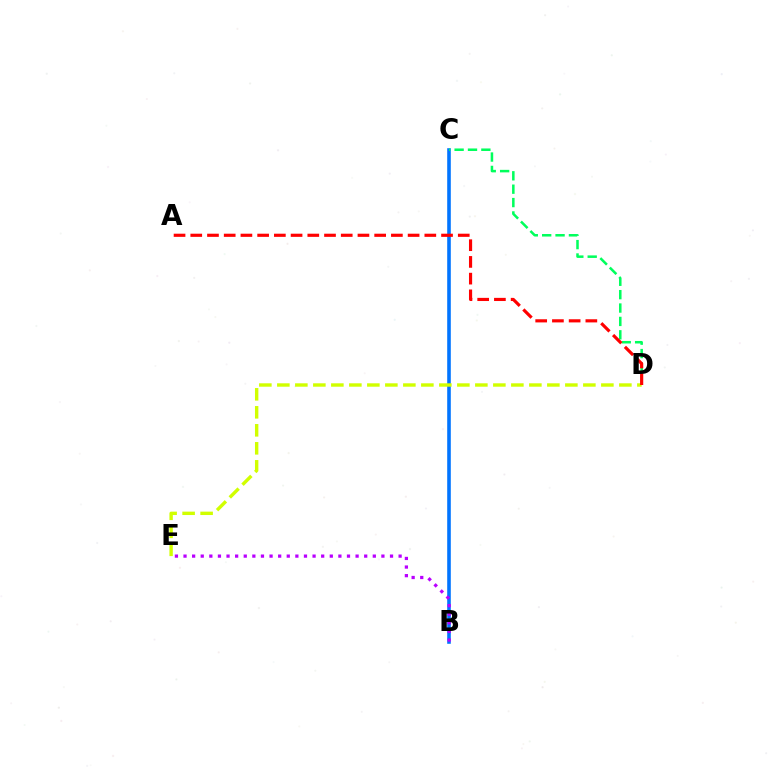{('B', 'C'): [{'color': '#0074ff', 'line_style': 'solid', 'thickness': 2.59}], ('C', 'D'): [{'color': '#00ff5c', 'line_style': 'dashed', 'thickness': 1.82}], ('B', 'E'): [{'color': '#b900ff', 'line_style': 'dotted', 'thickness': 2.34}], ('D', 'E'): [{'color': '#d1ff00', 'line_style': 'dashed', 'thickness': 2.45}], ('A', 'D'): [{'color': '#ff0000', 'line_style': 'dashed', 'thickness': 2.27}]}